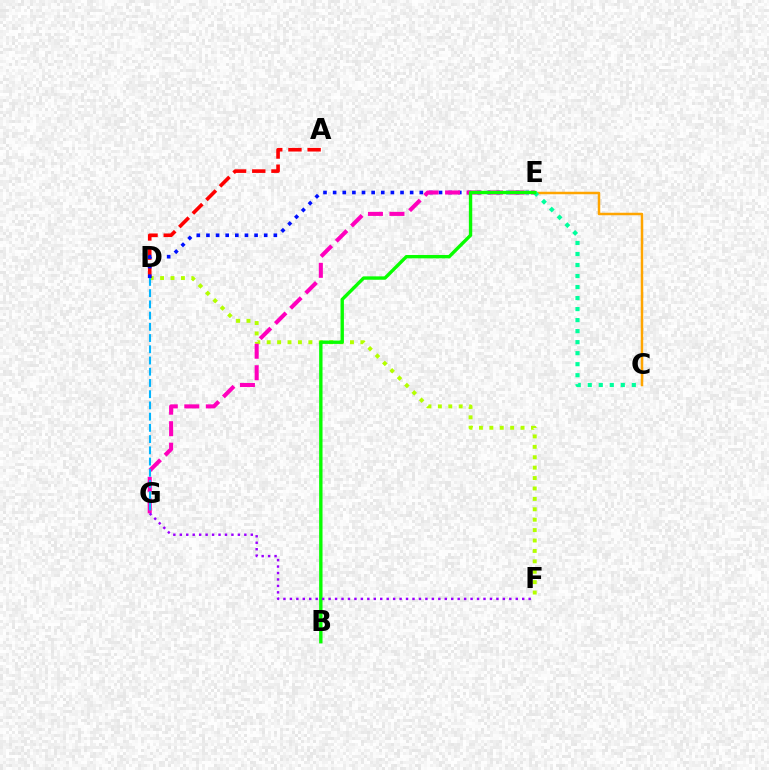{('D', 'F'): [{'color': '#b3ff00', 'line_style': 'dotted', 'thickness': 2.83}], ('A', 'D'): [{'color': '#ff0000', 'line_style': 'dashed', 'thickness': 2.61}], ('D', 'E'): [{'color': '#0010ff', 'line_style': 'dotted', 'thickness': 2.62}], ('E', 'G'): [{'color': '#ff00bd', 'line_style': 'dashed', 'thickness': 2.92}], ('C', 'E'): [{'color': '#ffa500', 'line_style': 'solid', 'thickness': 1.8}, {'color': '#00ff9d', 'line_style': 'dotted', 'thickness': 2.99}], ('B', 'E'): [{'color': '#08ff00', 'line_style': 'solid', 'thickness': 2.43}], ('D', 'G'): [{'color': '#00b5ff', 'line_style': 'dashed', 'thickness': 1.53}], ('F', 'G'): [{'color': '#9b00ff', 'line_style': 'dotted', 'thickness': 1.75}]}